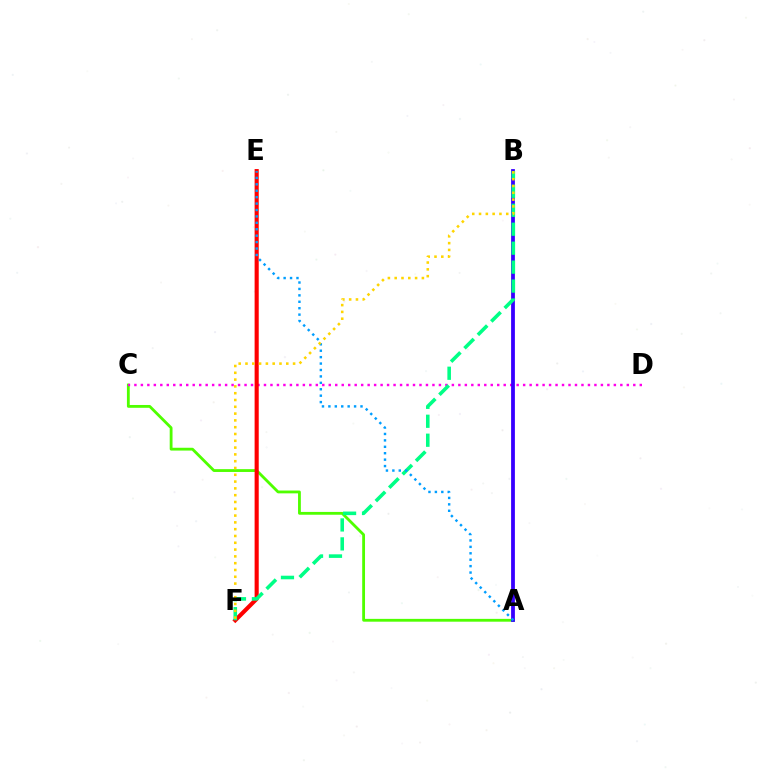{('A', 'C'): [{'color': '#4fff00', 'line_style': 'solid', 'thickness': 2.03}], ('C', 'D'): [{'color': '#ff00ed', 'line_style': 'dotted', 'thickness': 1.76}], ('E', 'F'): [{'color': '#ff0000', 'line_style': 'solid', 'thickness': 2.96}], ('A', 'B'): [{'color': '#3700ff', 'line_style': 'solid', 'thickness': 2.73}], ('B', 'F'): [{'color': '#00ff86', 'line_style': 'dashed', 'thickness': 2.58}, {'color': '#ffd500', 'line_style': 'dotted', 'thickness': 1.85}], ('A', 'E'): [{'color': '#009eff', 'line_style': 'dotted', 'thickness': 1.74}]}